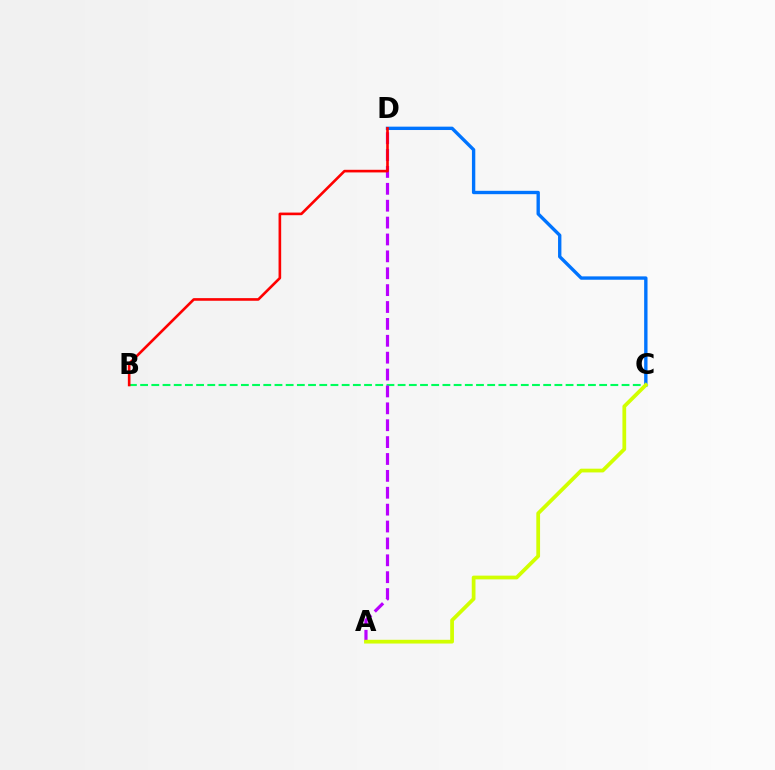{('C', 'D'): [{'color': '#0074ff', 'line_style': 'solid', 'thickness': 2.42}], ('B', 'C'): [{'color': '#00ff5c', 'line_style': 'dashed', 'thickness': 1.52}], ('A', 'D'): [{'color': '#b900ff', 'line_style': 'dashed', 'thickness': 2.29}], ('B', 'D'): [{'color': '#ff0000', 'line_style': 'solid', 'thickness': 1.89}], ('A', 'C'): [{'color': '#d1ff00', 'line_style': 'solid', 'thickness': 2.69}]}